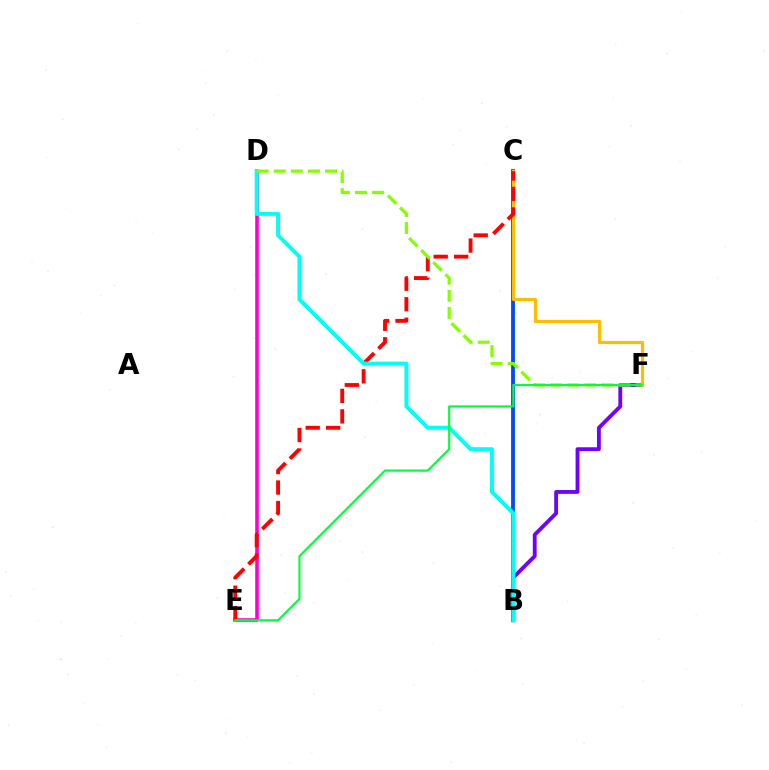{('B', 'F'): [{'color': '#7200ff', 'line_style': 'solid', 'thickness': 2.76}], ('B', 'C'): [{'color': '#004bff', 'line_style': 'solid', 'thickness': 2.74}], ('C', 'F'): [{'color': '#ffbd00', 'line_style': 'solid', 'thickness': 2.29}], ('D', 'E'): [{'color': '#ff00cf', 'line_style': 'solid', 'thickness': 2.57}], ('C', 'E'): [{'color': '#ff0000', 'line_style': 'dashed', 'thickness': 2.78}], ('B', 'D'): [{'color': '#00fff6', 'line_style': 'solid', 'thickness': 2.85}], ('D', 'F'): [{'color': '#84ff00', 'line_style': 'dashed', 'thickness': 2.32}], ('E', 'F'): [{'color': '#00ff39', 'line_style': 'solid', 'thickness': 1.54}]}